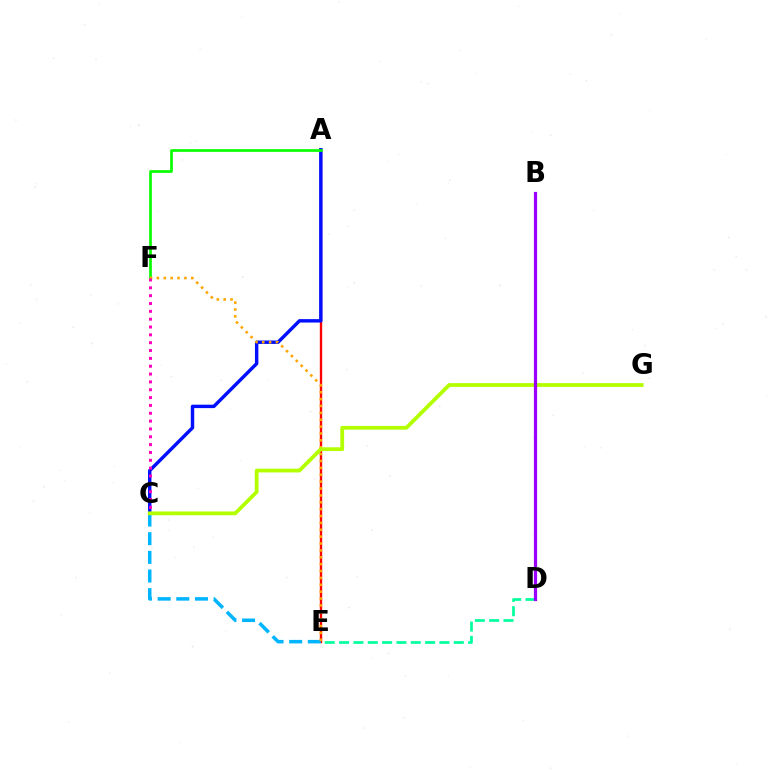{('D', 'E'): [{'color': '#00ff9d', 'line_style': 'dashed', 'thickness': 1.95}], ('A', 'E'): [{'color': '#ff0000', 'line_style': 'solid', 'thickness': 1.7}], ('C', 'E'): [{'color': '#00b5ff', 'line_style': 'dashed', 'thickness': 2.53}], ('A', 'C'): [{'color': '#0010ff', 'line_style': 'solid', 'thickness': 2.47}], ('A', 'F'): [{'color': '#08ff00', 'line_style': 'solid', 'thickness': 1.94}], ('E', 'F'): [{'color': '#ffa500', 'line_style': 'dotted', 'thickness': 1.87}], ('C', 'G'): [{'color': '#b3ff00', 'line_style': 'solid', 'thickness': 2.72}], ('B', 'D'): [{'color': '#9b00ff', 'line_style': 'solid', 'thickness': 2.31}], ('C', 'F'): [{'color': '#ff00bd', 'line_style': 'dotted', 'thickness': 2.13}]}